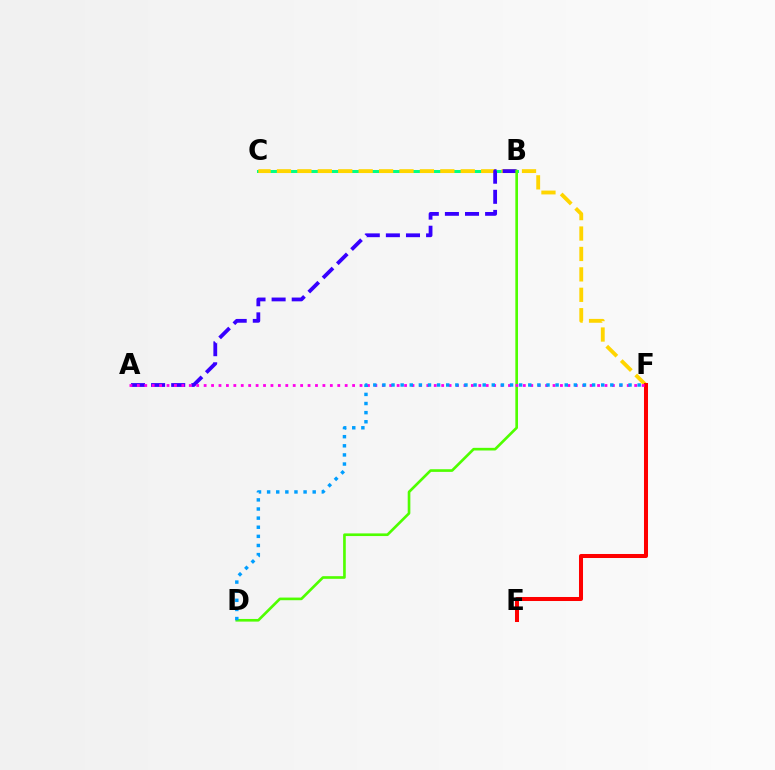{('B', 'C'): [{'color': '#00ff86', 'line_style': 'solid', 'thickness': 2.17}], ('C', 'F'): [{'color': '#ffd500', 'line_style': 'dashed', 'thickness': 2.77}], ('A', 'B'): [{'color': '#3700ff', 'line_style': 'dashed', 'thickness': 2.73}], ('B', 'D'): [{'color': '#4fff00', 'line_style': 'solid', 'thickness': 1.91}], ('E', 'F'): [{'color': '#ff0000', 'line_style': 'solid', 'thickness': 2.9}], ('A', 'F'): [{'color': '#ff00ed', 'line_style': 'dotted', 'thickness': 2.02}], ('D', 'F'): [{'color': '#009eff', 'line_style': 'dotted', 'thickness': 2.48}]}